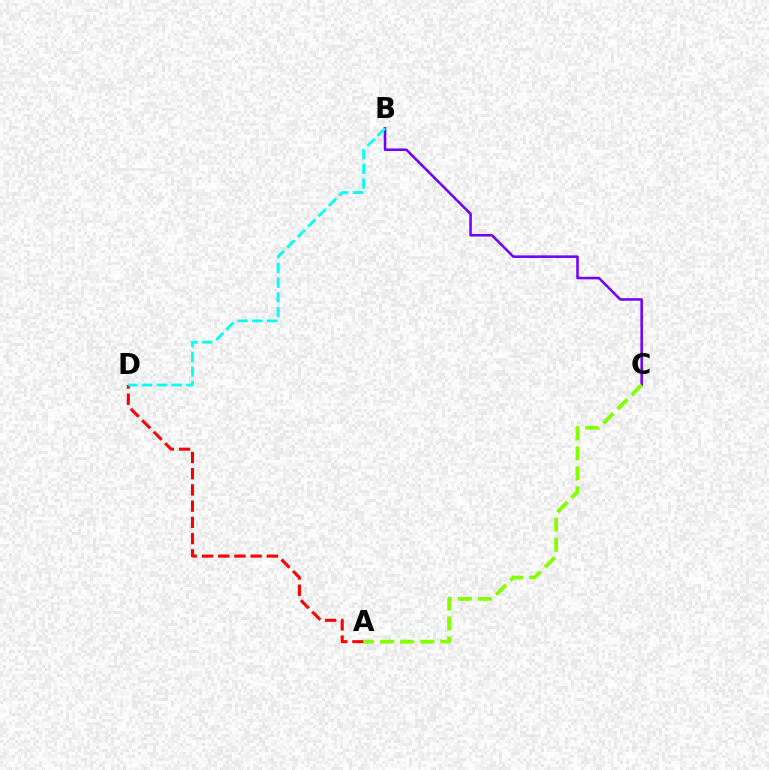{('A', 'D'): [{'color': '#ff0000', 'line_style': 'dashed', 'thickness': 2.2}], ('B', 'C'): [{'color': '#7200ff', 'line_style': 'solid', 'thickness': 1.84}], ('B', 'D'): [{'color': '#00fff6', 'line_style': 'dashed', 'thickness': 2.0}], ('A', 'C'): [{'color': '#84ff00', 'line_style': 'dashed', 'thickness': 2.73}]}